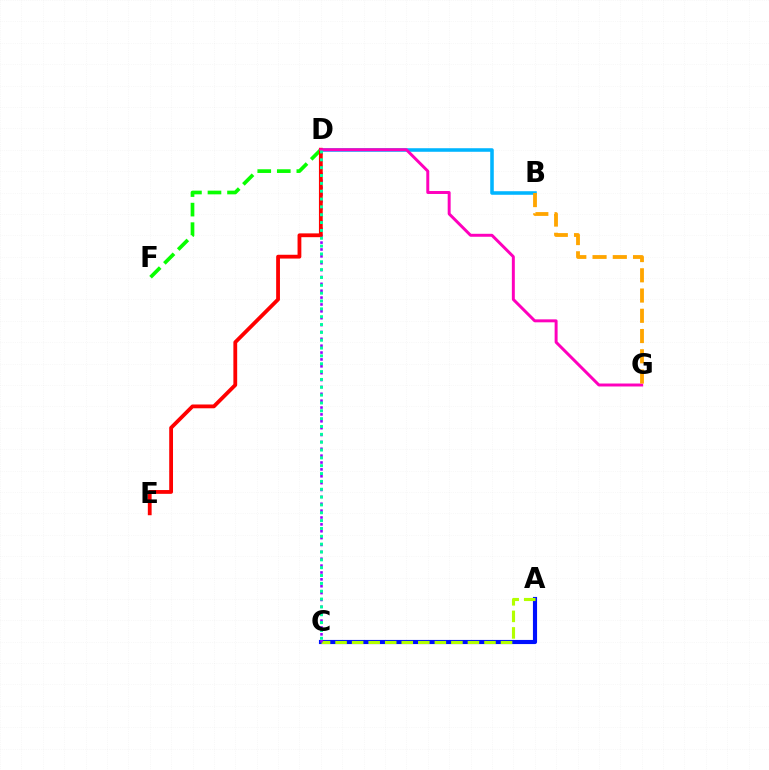{('A', 'C'): [{'color': '#0010ff', 'line_style': 'solid', 'thickness': 2.98}, {'color': '#b3ff00', 'line_style': 'dashed', 'thickness': 2.25}], ('D', 'F'): [{'color': '#08ff00', 'line_style': 'dashed', 'thickness': 2.65}], ('C', 'D'): [{'color': '#9b00ff', 'line_style': 'dotted', 'thickness': 1.87}, {'color': '#00ff9d', 'line_style': 'dotted', 'thickness': 2.13}], ('B', 'D'): [{'color': '#00b5ff', 'line_style': 'solid', 'thickness': 2.56}], ('D', 'E'): [{'color': '#ff0000', 'line_style': 'solid', 'thickness': 2.74}], ('D', 'G'): [{'color': '#ff00bd', 'line_style': 'solid', 'thickness': 2.13}], ('B', 'G'): [{'color': '#ffa500', 'line_style': 'dashed', 'thickness': 2.75}]}